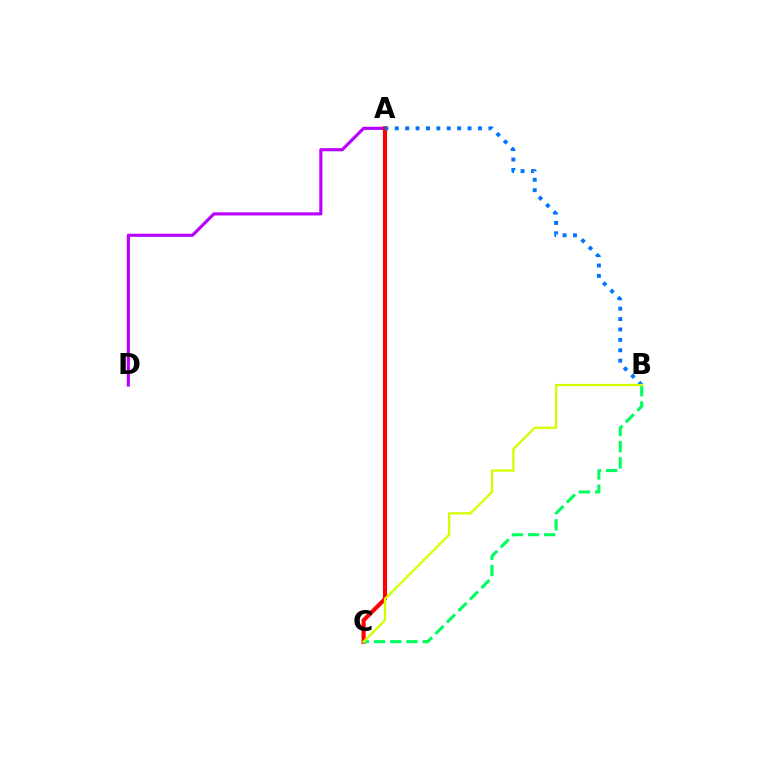{('A', 'D'): [{'color': '#b900ff', 'line_style': 'solid', 'thickness': 2.25}], ('A', 'C'): [{'color': '#ff0000', 'line_style': 'solid', 'thickness': 2.95}], ('A', 'B'): [{'color': '#0074ff', 'line_style': 'dotted', 'thickness': 2.83}], ('B', 'C'): [{'color': '#00ff5c', 'line_style': 'dashed', 'thickness': 2.2}, {'color': '#d1ff00', 'line_style': 'solid', 'thickness': 1.65}]}